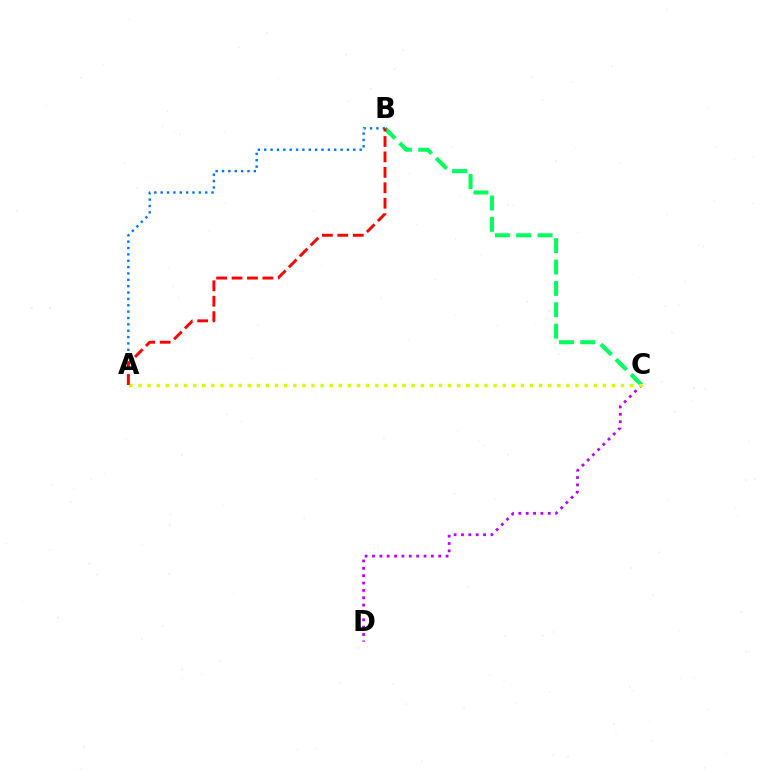{('C', 'D'): [{'color': '#b900ff', 'line_style': 'dotted', 'thickness': 2.0}], ('B', 'C'): [{'color': '#00ff5c', 'line_style': 'dashed', 'thickness': 2.9}], ('A', 'C'): [{'color': '#d1ff00', 'line_style': 'dotted', 'thickness': 2.47}], ('A', 'B'): [{'color': '#0074ff', 'line_style': 'dotted', 'thickness': 1.73}, {'color': '#ff0000', 'line_style': 'dashed', 'thickness': 2.1}]}